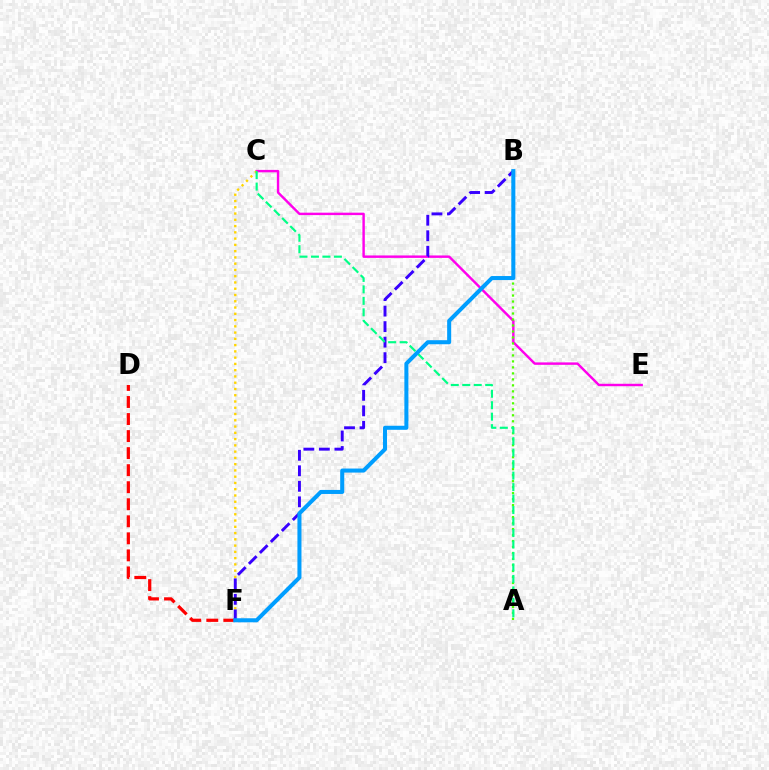{('C', 'E'): [{'color': '#ff00ed', 'line_style': 'solid', 'thickness': 1.75}], ('C', 'F'): [{'color': '#ffd500', 'line_style': 'dotted', 'thickness': 1.7}], ('A', 'B'): [{'color': '#4fff00', 'line_style': 'dotted', 'thickness': 1.63}], ('D', 'F'): [{'color': '#ff0000', 'line_style': 'dashed', 'thickness': 2.32}], ('B', 'F'): [{'color': '#3700ff', 'line_style': 'dashed', 'thickness': 2.11}, {'color': '#009eff', 'line_style': 'solid', 'thickness': 2.91}], ('A', 'C'): [{'color': '#00ff86', 'line_style': 'dashed', 'thickness': 1.56}]}